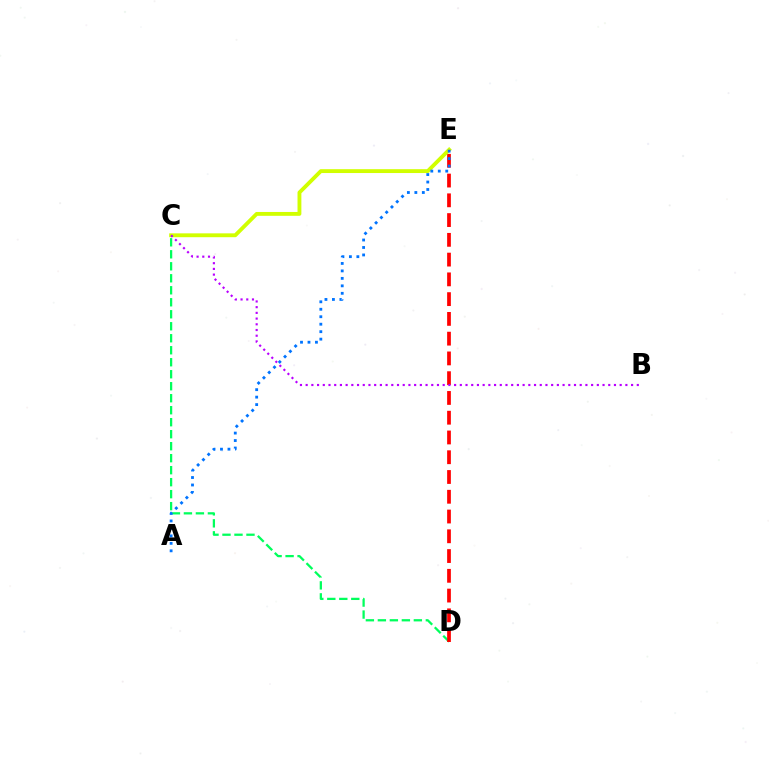{('C', 'D'): [{'color': '#00ff5c', 'line_style': 'dashed', 'thickness': 1.63}], ('D', 'E'): [{'color': '#ff0000', 'line_style': 'dashed', 'thickness': 2.68}], ('C', 'E'): [{'color': '#d1ff00', 'line_style': 'solid', 'thickness': 2.78}], ('A', 'E'): [{'color': '#0074ff', 'line_style': 'dotted', 'thickness': 2.03}], ('B', 'C'): [{'color': '#b900ff', 'line_style': 'dotted', 'thickness': 1.55}]}